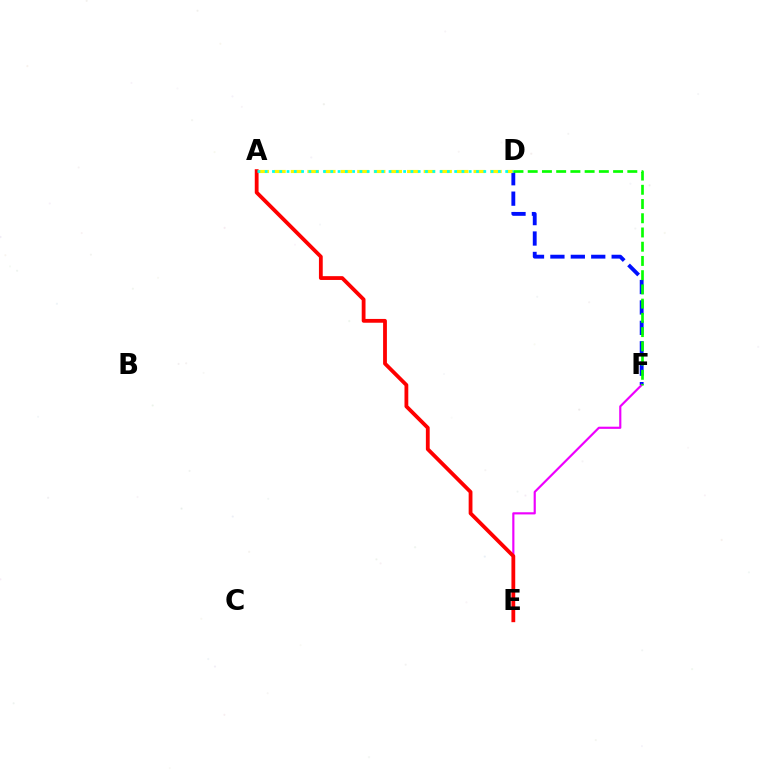{('D', 'F'): [{'color': '#0010ff', 'line_style': 'dashed', 'thickness': 2.77}, {'color': '#08ff00', 'line_style': 'dashed', 'thickness': 1.93}], ('E', 'F'): [{'color': '#ee00ff', 'line_style': 'solid', 'thickness': 1.56}], ('A', 'D'): [{'color': '#fcf500', 'line_style': 'dashed', 'thickness': 2.26}, {'color': '#00fff6', 'line_style': 'dotted', 'thickness': 1.98}], ('A', 'E'): [{'color': '#ff0000', 'line_style': 'solid', 'thickness': 2.74}]}